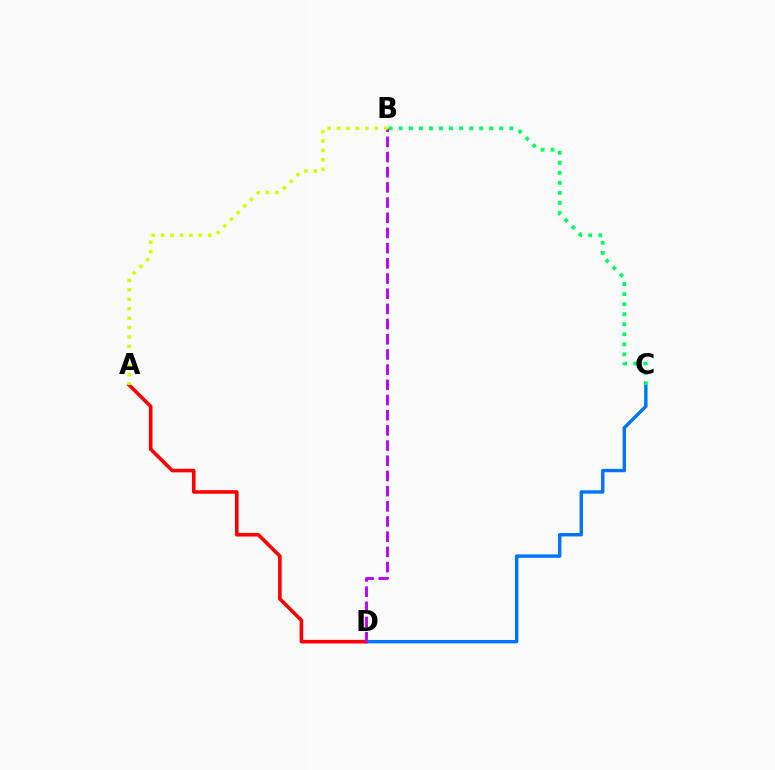{('C', 'D'): [{'color': '#0074ff', 'line_style': 'solid', 'thickness': 2.45}], ('A', 'D'): [{'color': '#ff0000', 'line_style': 'solid', 'thickness': 2.58}], ('B', 'D'): [{'color': '#b900ff', 'line_style': 'dashed', 'thickness': 2.06}], ('B', 'C'): [{'color': '#00ff5c', 'line_style': 'dotted', 'thickness': 2.73}], ('A', 'B'): [{'color': '#d1ff00', 'line_style': 'dotted', 'thickness': 2.56}]}